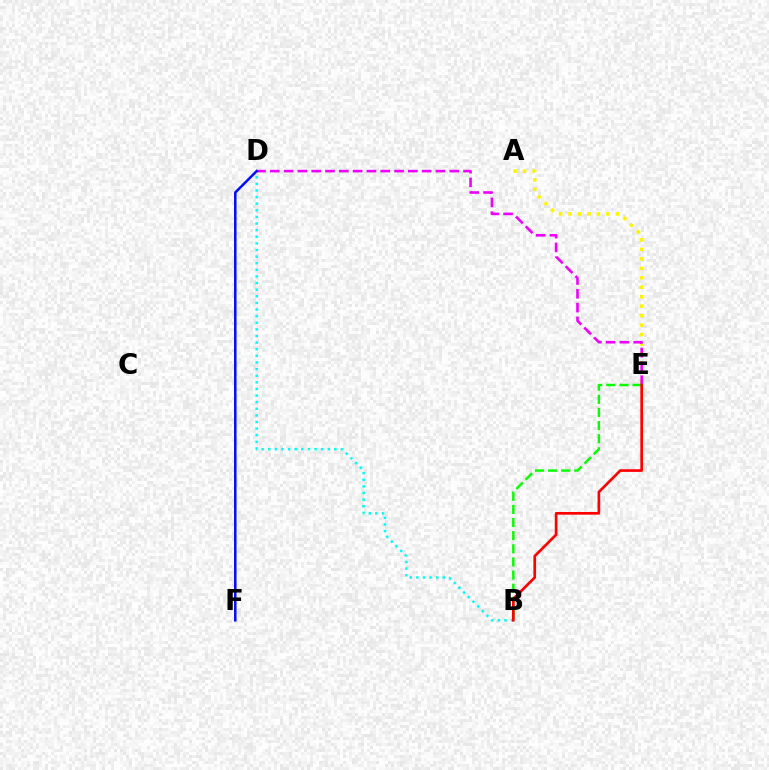{('A', 'E'): [{'color': '#fcf500', 'line_style': 'dotted', 'thickness': 2.57}], ('D', 'E'): [{'color': '#ee00ff', 'line_style': 'dashed', 'thickness': 1.88}], ('B', 'D'): [{'color': '#00fff6', 'line_style': 'dotted', 'thickness': 1.8}], ('B', 'E'): [{'color': '#08ff00', 'line_style': 'dashed', 'thickness': 1.78}, {'color': '#ff0000', 'line_style': 'solid', 'thickness': 1.93}], ('D', 'F'): [{'color': '#0010ff', 'line_style': 'solid', 'thickness': 1.82}]}